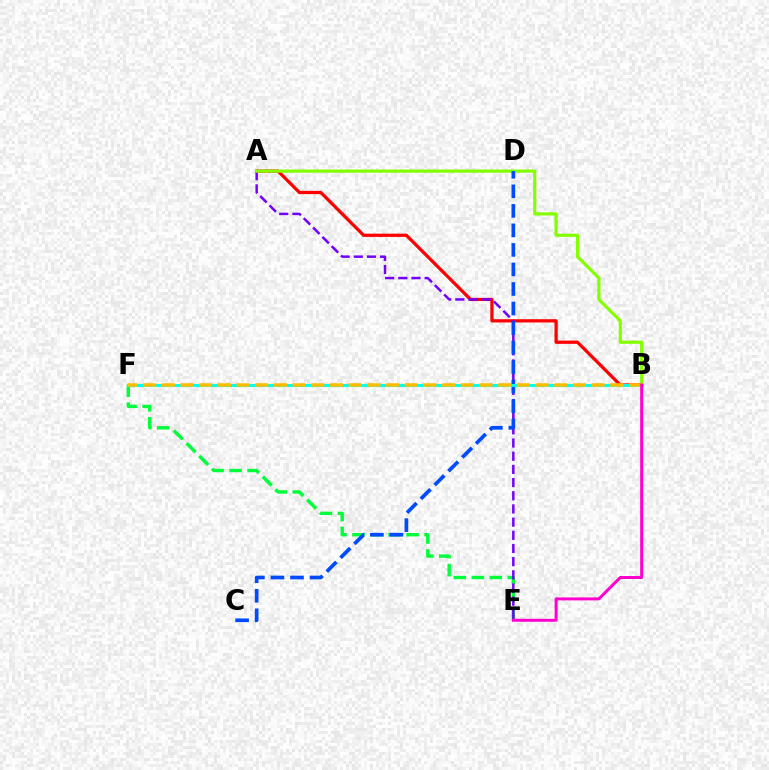{('E', 'F'): [{'color': '#00ff39', 'line_style': 'dashed', 'thickness': 2.45}], ('A', 'B'): [{'color': '#ff0000', 'line_style': 'solid', 'thickness': 2.33}, {'color': '#84ff00', 'line_style': 'solid', 'thickness': 2.3}], ('A', 'E'): [{'color': '#7200ff', 'line_style': 'dashed', 'thickness': 1.79}], ('C', 'D'): [{'color': '#004bff', 'line_style': 'dashed', 'thickness': 2.65}], ('B', 'F'): [{'color': '#00fff6', 'line_style': 'solid', 'thickness': 2.2}, {'color': '#ffbd00', 'line_style': 'dashed', 'thickness': 2.54}], ('B', 'E'): [{'color': '#ff00cf', 'line_style': 'solid', 'thickness': 2.15}]}